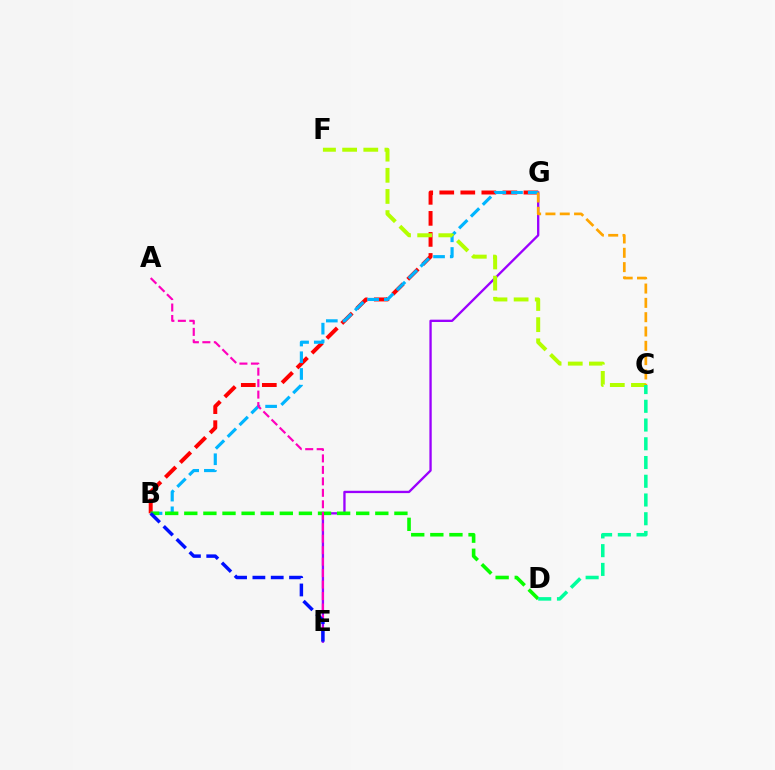{('E', 'G'): [{'color': '#9b00ff', 'line_style': 'solid', 'thickness': 1.67}], ('B', 'G'): [{'color': '#ff0000', 'line_style': 'dashed', 'thickness': 2.86}, {'color': '#00b5ff', 'line_style': 'dashed', 'thickness': 2.27}], ('B', 'D'): [{'color': '#08ff00', 'line_style': 'dashed', 'thickness': 2.59}], ('C', 'F'): [{'color': '#b3ff00', 'line_style': 'dashed', 'thickness': 2.87}], ('A', 'E'): [{'color': '#ff00bd', 'line_style': 'dashed', 'thickness': 1.56}], ('B', 'E'): [{'color': '#0010ff', 'line_style': 'dashed', 'thickness': 2.49}], ('C', 'G'): [{'color': '#ffa500', 'line_style': 'dashed', 'thickness': 1.94}], ('C', 'D'): [{'color': '#00ff9d', 'line_style': 'dashed', 'thickness': 2.55}]}